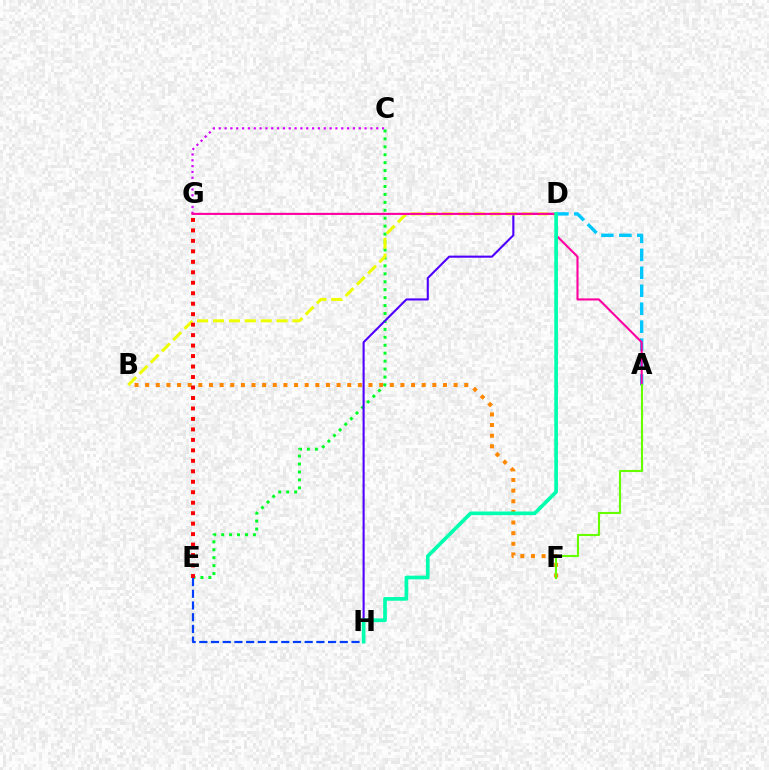{('C', 'E'): [{'color': '#00ff27', 'line_style': 'dotted', 'thickness': 2.16}], ('A', 'D'): [{'color': '#00c7ff', 'line_style': 'dashed', 'thickness': 2.44}], ('D', 'H'): [{'color': '#4f00ff', 'line_style': 'solid', 'thickness': 1.51}, {'color': '#00ffaf', 'line_style': 'solid', 'thickness': 2.64}], ('C', 'G'): [{'color': '#d600ff', 'line_style': 'dotted', 'thickness': 1.58}], ('B', 'F'): [{'color': '#ff8800', 'line_style': 'dotted', 'thickness': 2.89}], ('B', 'D'): [{'color': '#eeff00', 'line_style': 'dashed', 'thickness': 2.16}], ('E', 'H'): [{'color': '#003fff', 'line_style': 'dashed', 'thickness': 1.59}], ('A', 'G'): [{'color': '#ff00a0', 'line_style': 'solid', 'thickness': 1.52}], ('A', 'F'): [{'color': '#66ff00', 'line_style': 'solid', 'thickness': 1.53}], ('E', 'G'): [{'color': '#ff0000', 'line_style': 'dotted', 'thickness': 2.85}]}